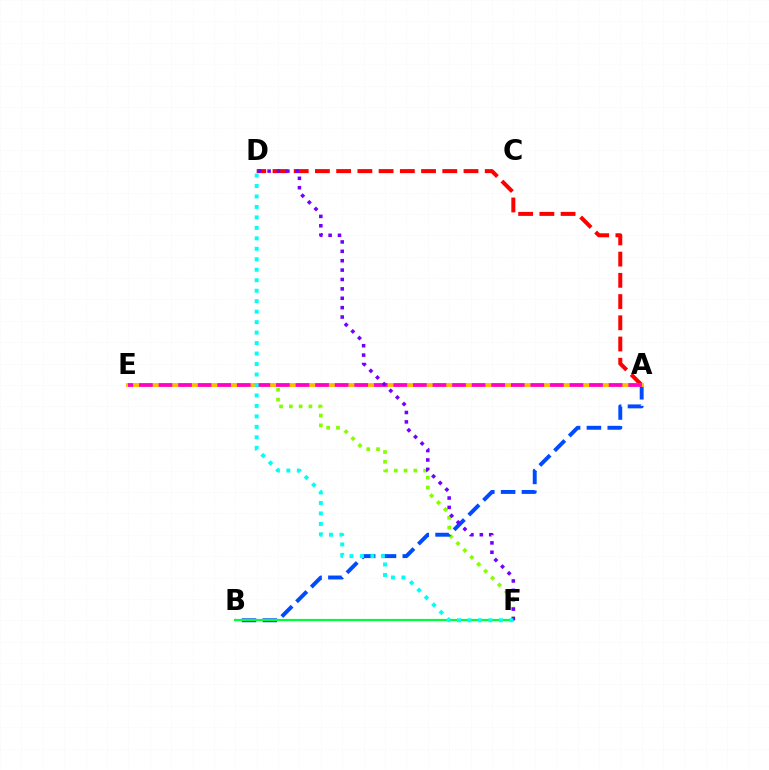{('E', 'F'): [{'color': '#84ff00', 'line_style': 'dotted', 'thickness': 2.66}], ('A', 'D'): [{'color': '#ff0000', 'line_style': 'dashed', 'thickness': 2.88}], ('A', 'B'): [{'color': '#004bff', 'line_style': 'dashed', 'thickness': 2.83}], ('A', 'E'): [{'color': '#ffbd00', 'line_style': 'solid', 'thickness': 2.78}, {'color': '#ff00cf', 'line_style': 'dashed', 'thickness': 2.66}], ('B', 'F'): [{'color': '#00ff39', 'line_style': 'solid', 'thickness': 1.57}], ('D', 'F'): [{'color': '#7200ff', 'line_style': 'dotted', 'thickness': 2.55}, {'color': '#00fff6', 'line_style': 'dotted', 'thickness': 2.85}]}